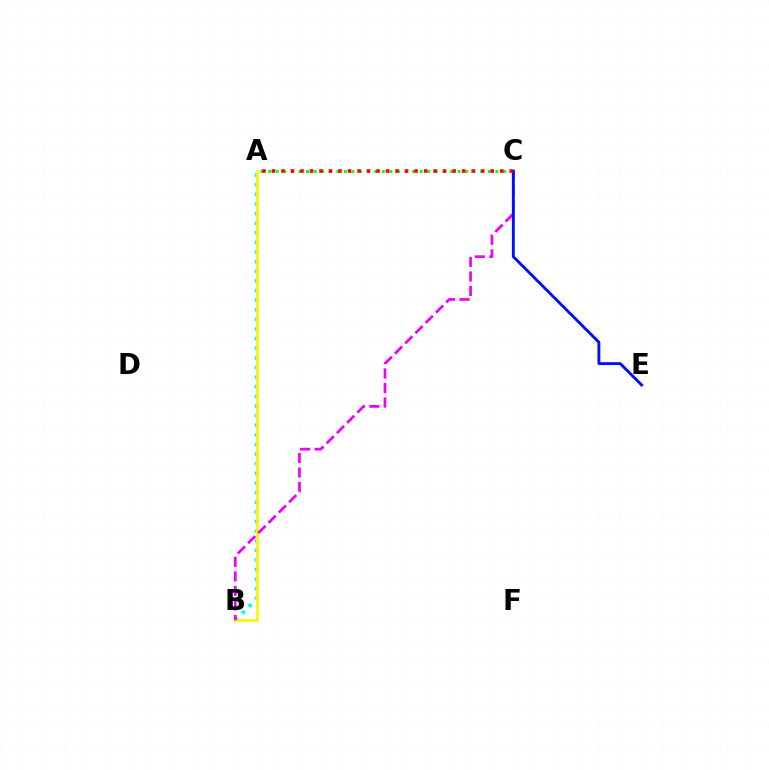{('A', 'B'): [{'color': '#00fff6', 'line_style': 'dotted', 'thickness': 2.61}, {'color': '#fcf500', 'line_style': 'solid', 'thickness': 1.94}], ('A', 'C'): [{'color': '#08ff00', 'line_style': 'dotted', 'thickness': 2.06}, {'color': '#ff0000', 'line_style': 'dotted', 'thickness': 2.58}], ('B', 'C'): [{'color': '#ee00ff', 'line_style': 'dashed', 'thickness': 1.97}], ('C', 'E'): [{'color': '#0010ff', 'line_style': 'solid', 'thickness': 2.08}]}